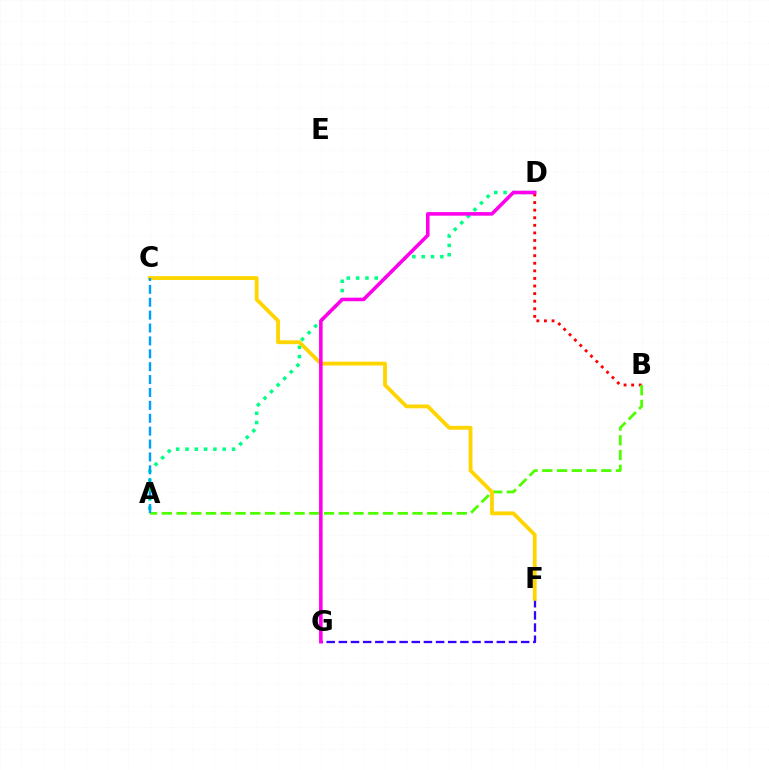{('F', 'G'): [{'color': '#3700ff', 'line_style': 'dashed', 'thickness': 1.65}], ('A', 'D'): [{'color': '#00ff86', 'line_style': 'dotted', 'thickness': 2.53}], ('B', 'D'): [{'color': '#ff0000', 'line_style': 'dotted', 'thickness': 2.06}], ('A', 'B'): [{'color': '#4fff00', 'line_style': 'dashed', 'thickness': 2.0}], ('C', 'F'): [{'color': '#ffd500', 'line_style': 'solid', 'thickness': 2.76}], ('D', 'G'): [{'color': '#ff00ed', 'line_style': 'solid', 'thickness': 2.58}], ('A', 'C'): [{'color': '#009eff', 'line_style': 'dashed', 'thickness': 1.75}]}